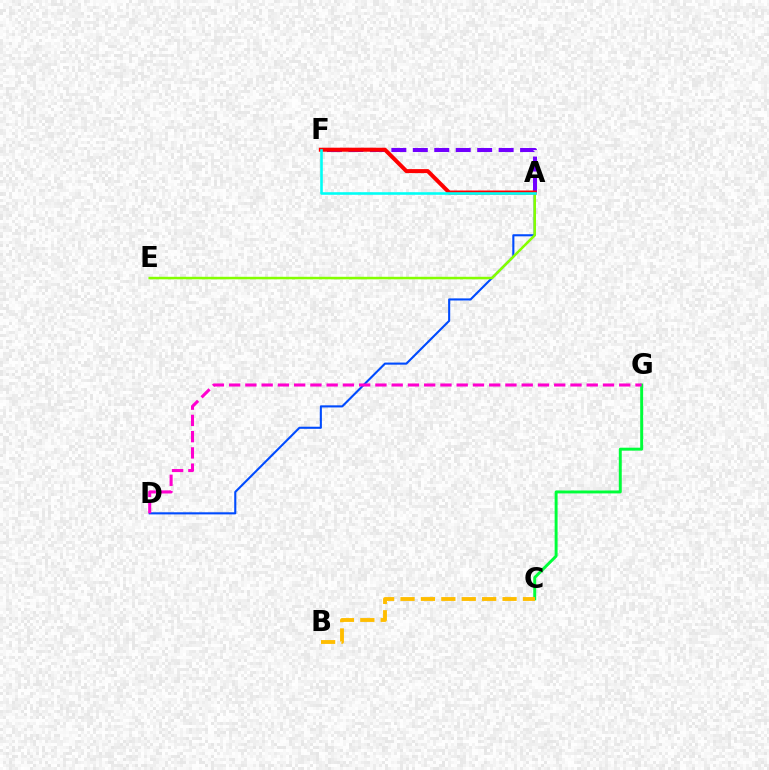{('C', 'G'): [{'color': '#00ff39', 'line_style': 'solid', 'thickness': 2.12}], ('A', 'D'): [{'color': '#004bff', 'line_style': 'solid', 'thickness': 1.52}], ('A', 'E'): [{'color': '#84ff00', 'line_style': 'solid', 'thickness': 1.81}], ('B', 'C'): [{'color': '#ffbd00', 'line_style': 'dashed', 'thickness': 2.77}], ('A', 'F'): [{'color': '#7200ff', 'line_style': 'dashed', 'thickness': 2.92}, {'color': '#ff0000', 'line_style': 'solid', 'thickness': 2.88}, {'color': '#00fff6', 'line_style': 'solid', 'thickness': 1.87}], ('D', 'G'): [{'color': '#ff00cf', 'line_style': 'dashed', 'thickness': 2.21}]}